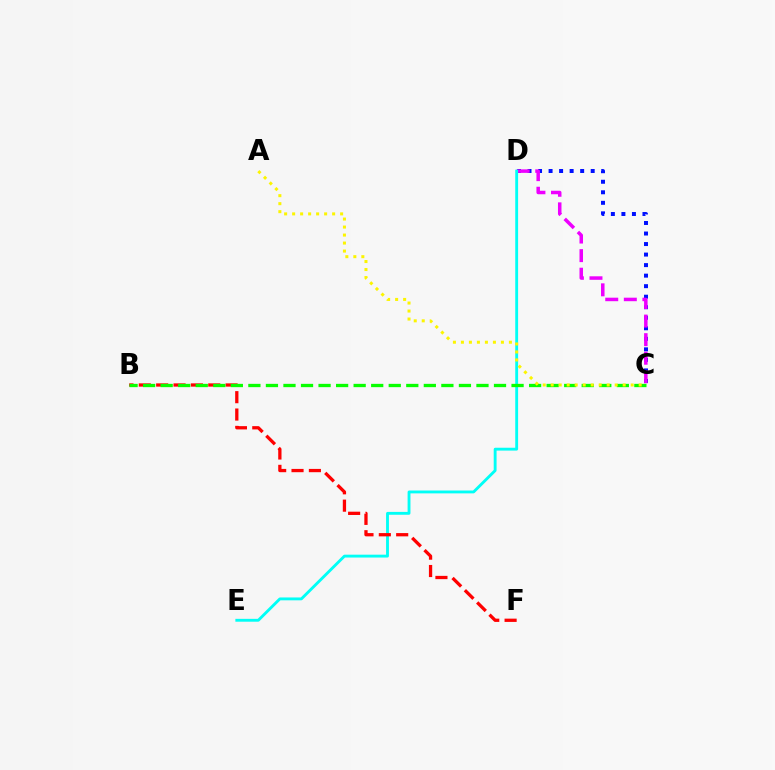{('C', 'D'): [{'color': '#0010ff', 'line_style': 'dotted', 'thickness': 2.86}, {'color': '#ee00ff', 'line_style': 'dashed', 'thickness': 2.52}], ('D', 'E'): [{'color': '#00fff6', 'line_style': 'solid', 'thickness': 2.06}], ('B', 'F'): [{'color': '#ff0000', 'line_style': 'dashed', 'thickness': 2.36}], ('B', 'C'): [{'color': '#08ff00', 'line_style': 'dashed', 'thickness': 2.38}], ('A', 'C'): [{'color': '#fcf500', 'line_style': 'dotted', 'thickness': 2.17}]}